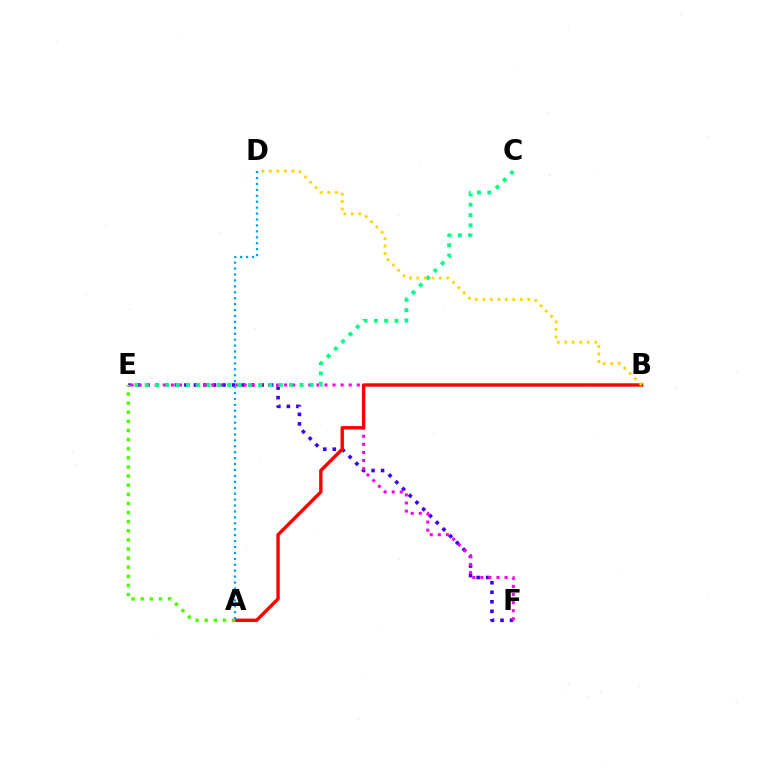{('E', 'F'): [{'color': '#3700ff', 'line_style': 'dotted', 'thickness': 2.59}, {'color': '#ff00ed', 'line_style': 'dotted', 'thickness': 2.2}], ('C', 'E'): [{'color': '#00ff86', 'line_style': 'dotted', 'thickness': 2.8}], ('A', 'B'): [{'color': '#ff0000', 'line_style': 'solid', 'thickness': 2.44}], ('A', 'E'): [{'color': '#4fff00', 'line_style': 'dotted', 'thickness': 2.48}], ('B', 'D'): [{'color': '#ffd500', 'line_style': 'dotted', 'thickness': 2.03}], ('A', 'D'): [{'color': '#009eff', 'line_style': 'dotted', 'thickness': 1.61}]}